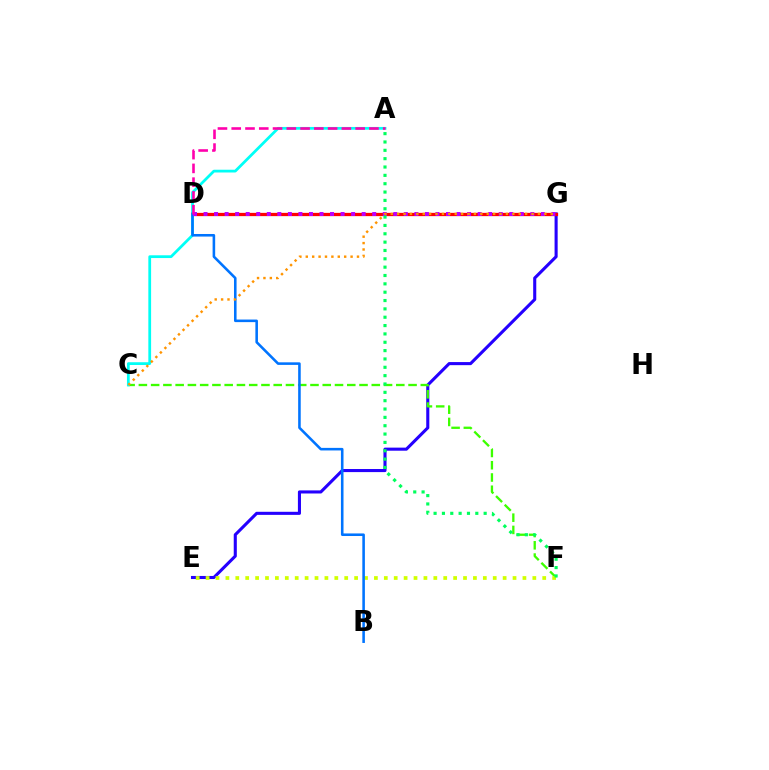{('E', 'G'): [{'color': '#2500ff', 'line_style': 'solid', 'thickness': 2.22}], ('C', 'F'): [{'color': '#3dff00', 'line_style': 'dashed', 'thickness': 1.67}], ('E', 'F'): [{'color': '#d1ff00', 'line_style': 'dotted', 'thickness': 2.69}], ('A', 'C'): [{'color': '#00fff6', 'line_style': 'solid', 'thickness': 1.99}], ('D', 'G'): [{'color': '#ff0000', 'line_style': 'solid', 'thickness': 2.35}, {'color': '#b900ff', 'line_style': 'dotted', 'thickness': 2.86}], ('B', 'D'): [{'color': '#0074ff', 'line_style': 'solid', 'thickness': 1.85}], ('A', 'D'): [{'color': '#ff00ac', 'line_style': 'dashed', 'thickness': 1.87}], ('C', 'G'): [{'color': '#ff9400', 'line_style': 'dotted', 'thickness': 1.74}], ('A', 'F'): [{'color': '#00ff5c', 'line_style': 'dotted', 'thickness': 2.27}]}